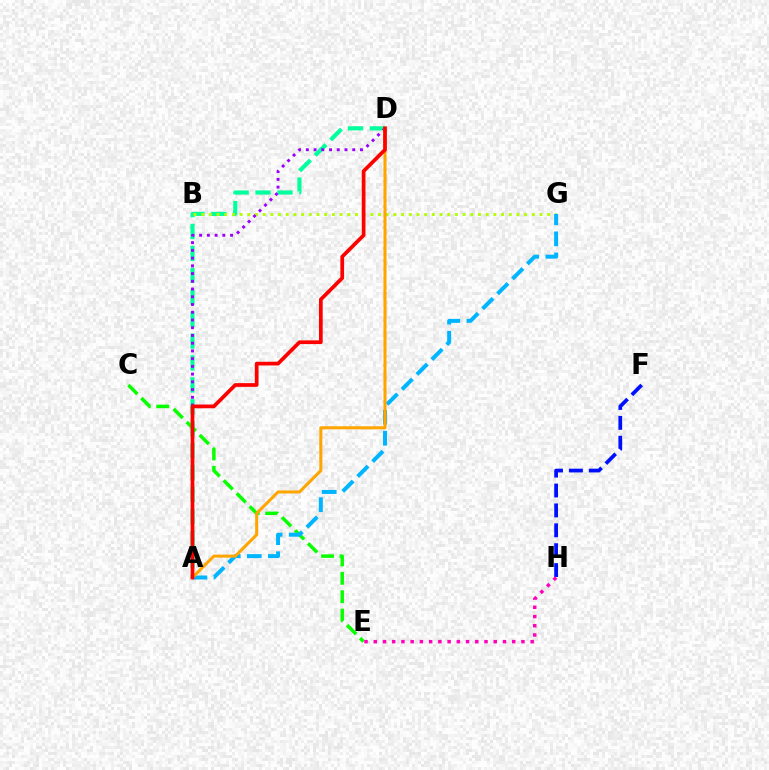{('F', 'H'): [{'color': '#0010ff', 'line_style': 'dashed', 'thickness': 2.7}], ('A', 'D'): [{'color': '#00ff9d', 'line_style': 'dashed', 'thickness': 2.98}, {'color': '#9b00ff', 'line_style': 'dotted', 'thickness': 2.1}, {'color': '#ffa500', 'line_style': 'solid', 'thickness': 2.19}, {'color': '#ff0000', 'line_style': 'solid', 'thickness': 2.68}], ('B', 'G'): [{'color': '#b3ff00', 'line_style': 'dotted', 'thickness': 2.09}], ('C', 'E'): [{'color': '#08ff00', 'line_style': 'dashed', 'thickness': 2.5}], ('A', 'G'): [{'color': '#00b5ff', 'line_style': 'dashed', 'thickness': 2.87}], ('E', 'H'): [{'color': '#ff00bd', 'line_style': 'dotted', 'thickness': 2.51}]}